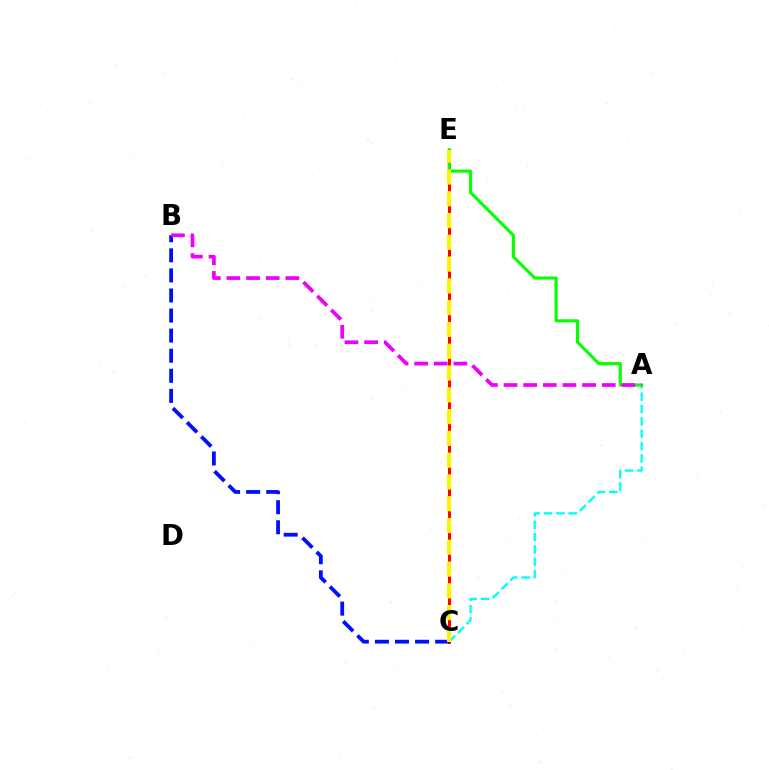{('C', 'E'): [{'color': '#ff0000', 'line_style': 'solid', 'thickness': 2.16}, {'color': '#fcf500', 'line_style': 'dashed', 'thickness': 2.96}], ('A', 'C'): [{'color': '#00fff6', 'line_style': 'dashed', 'thickness': 1.68}], ('A', 'E'): [{'color': '#08ff00', 'line_style': 'solid', 'thickness': 2.24}], ('B', 'C'): [{'color': '#0010ff', 'line_style': 'dashed', 'thickness': 2.73}], ('A', 'B'): [{'color': '#ee00ff', 'line_style': 'dashed', 'thickness': 2.67}]}